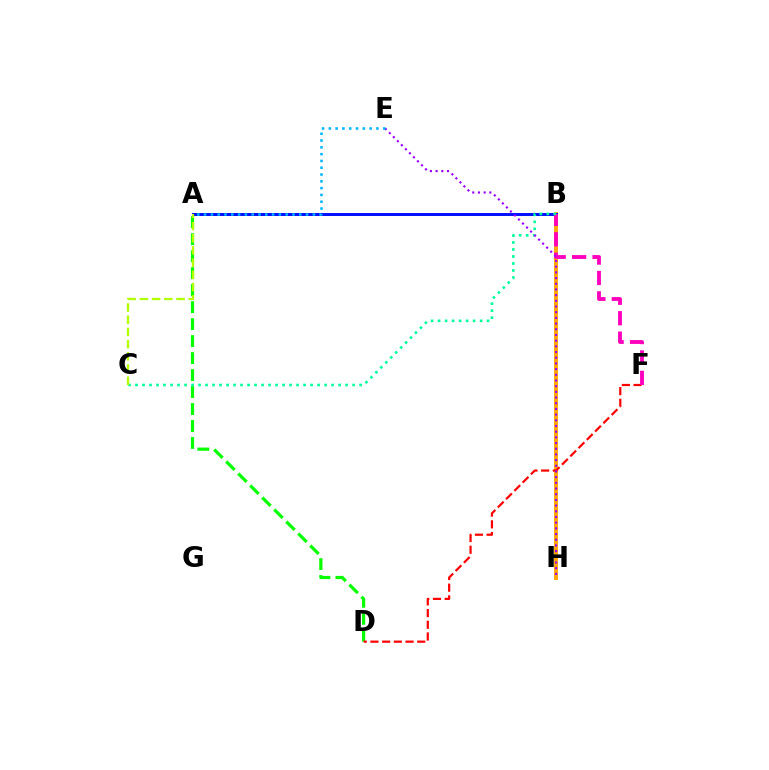{('B', 'H'): [{'color': '#ffa500', 'line_style': 'solid', 'thickness': 2.8}], ('A', 'D'): [{'color': '#08ff00', 'line_style': 'dashed', 'thickness': 2.31}], ('D', 'F'): [{'color': '#ff0000', 'line_style': 'dashed', 'thickness': 1.59}], ('A', 'B'): [{'color': '#0010ff', 'line_style': 'solid', 'thickness': 2.13}], ('B', 'F'): [{'color': '#ff00bd', 'line_style': 'dashed', 'thickness': 2.77}], ('B', 'C'): [{'color': '#00ff9d', 'line_style': 'dotted', 'thickness': 1.9}], ('E', 'H'): [{'color': '#9b00ff', 'line_style': 'dotted', 'thickness': 1.55}], ('A', 'E'): [{'color': '#00b5ff', 'line_style': 'dotted', 'thickness': 1.85}], ('A', 'C'): [{'color': '#b3ff00', 'line_style': 'dashed', 'thickness': 1.66}]}